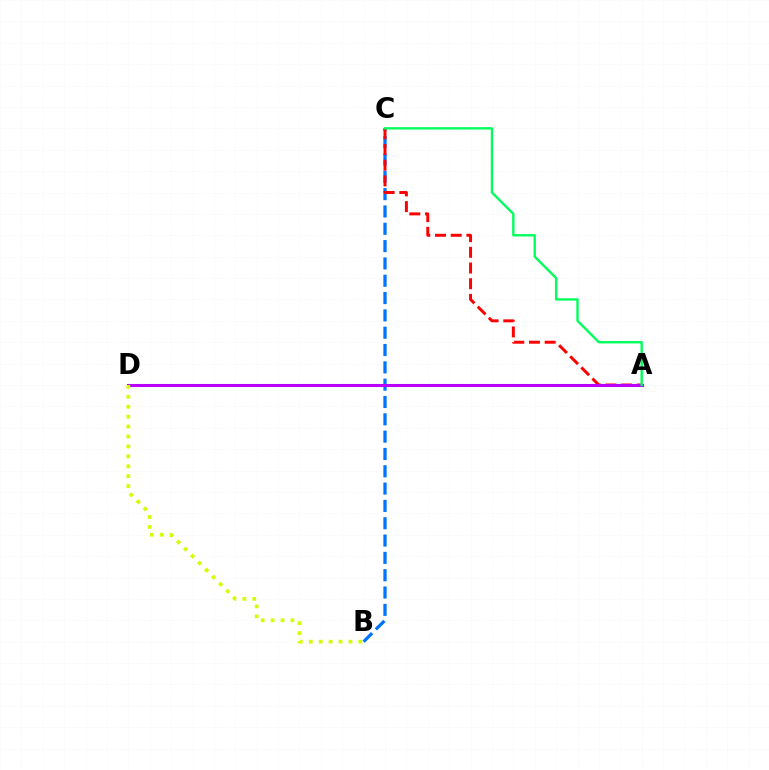{('B', 'C'): [{'color': '#0074ff', 'line_style': 'dashed', 'thickness': 2.35}], ('A', 'C'): [{'color': '#ff0000', 'line_style': 'dashed', 'thickness': 2.13}, {'color': '#00ff5c', 'line_style': 'solid', 'thickness': 1.71}], ('A', 'D'): [{'color': '#b900ff', 'line_style': 'solid', 'thickness': 2.21}], ('B', 'D'): [{'color': '#d1ff00', 'line_style': 'dotted', 'thickness': 2.7}]}